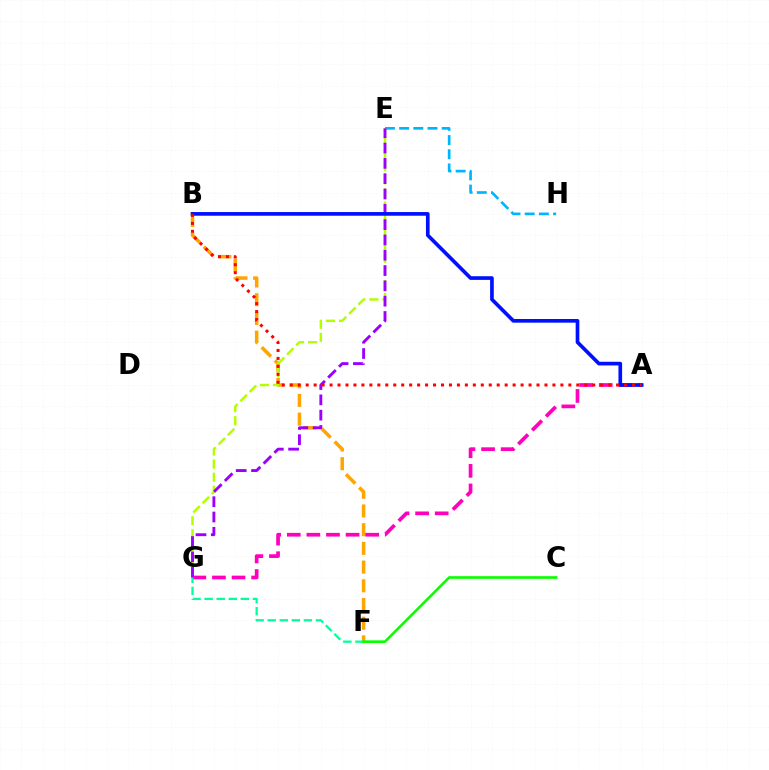{('E', 'H'): [{'color': '#00b5ff', 'line_style': 'dashed', 'thickness': 1.93}], ('B', 'F'): [{'color': '#ffa500', 'line_style': 'dashed', 'thickness': 2.54}], ('A', 'G'): [{'color': '#ff00bd', 'line_style': 'dashed', 'thickness': 2.66}], ('E', 'G'): [{'color': '#b3ff00', 'line_style': 'dashed', 'thickness': 1.78}, {'color': '#9b00ff', 'line_style': 'dashed', 'thickness': 2.08}], ('F', 'G'): [{'color': '#00ff9d', 'line_style': 'dashed', 'thickness': 1.64}], ('C', 'F'): [{'color': '#08ff00', 'line_style': 'solid', 'thickness': 1.91}], ('A', 'B'): [{'color': '#0010ff', 'line_style': 'solid', 'thickness': 2.64}, {'color': '#ff0000', 'line_style': 'dotted', 'thickness': 2.16}]}